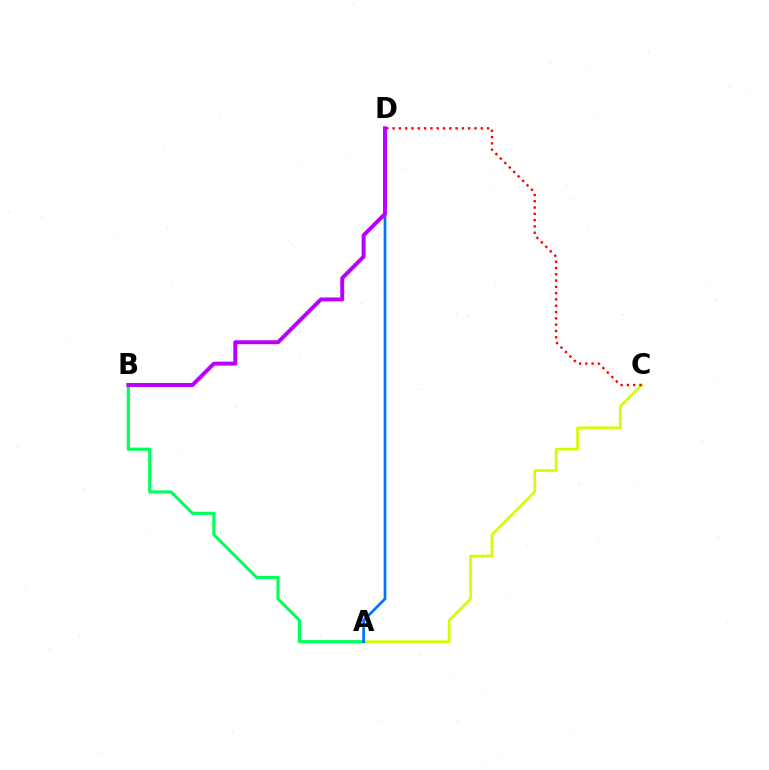{('A', 'C'): [{'color': '#d1ff00', 'line_style': 'solid', 'thickness': 1.93}], ('A', 'B'): [{'color': '#00ff5c', 'line_style': 'solid', 'thickness': 2.27}], ('A', 'D'): [{'color': '#0074ff', 'line_style': 'solid', 'thickness': 1.95}], ('C', 'D'): [{'color': '#ff0000', 'line_style': 'dotted', 'thickness': 1.71}], ('B', 'D'): [{'color': '#b900ff', 'line_style': 'solid', 'thickness': 2.84}]}